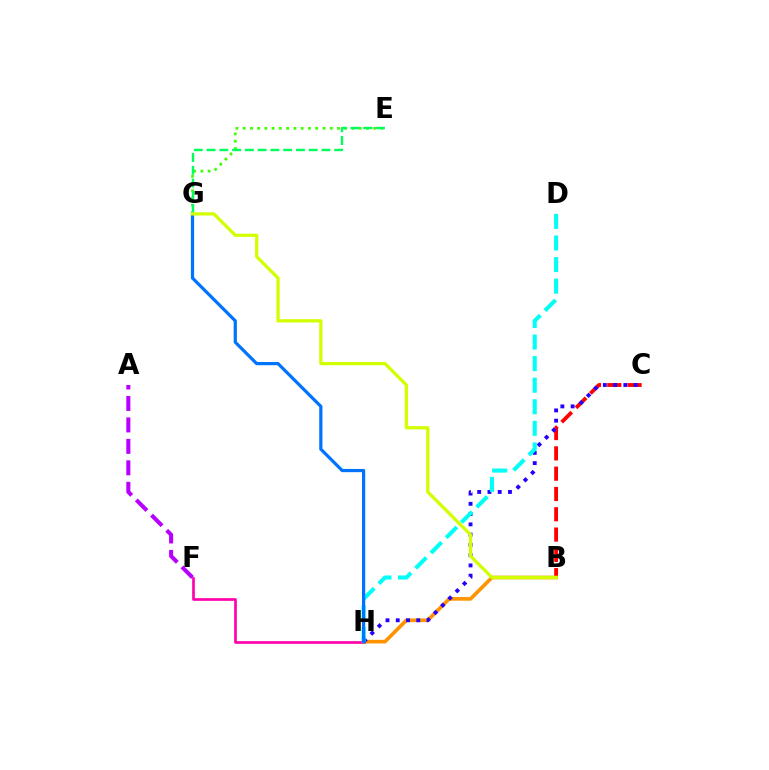{('B', 'C'): [{'color': '#ff0000', 'line_style': 'dashed', 'thickness': 2.76}], ('F', 'H'): [{'color': '#ff00ac', 'line_style': 'solid', 'thickness': 1.92}], ('A', 'F'): [{'color': '#b900ff', 'line_style': 'dashed', 'thickness': 2.92}], ('E', 'G'): [{'color': '#3dff00', 'line_style': 'dotted', 'thickness': 1.97}, {'color': '#00ff5c', 'line_style': 'dashed', 'thickness': 1.73}], ('B', 'H'): [{'color': '#ff9400', 'line_style': 'solid', 'thickness': 2.63}], ('C', 'H'): [{'color': '#2500ff', 'line_style': 'dotted', 'thickness': 2.79}], ('D', 'H'): [{'color': '#00fff6', 'line_style': 'dashed', 'thickness': 2.93}], ('G', 'H'): [{'color': '#0074ff', 'line_style': 'solid', 'thickness': 2.32}], ('B', 'G'): [{'color': '#d1ff00', 'line_style': 'solid', 'thickness': 2.34}]}